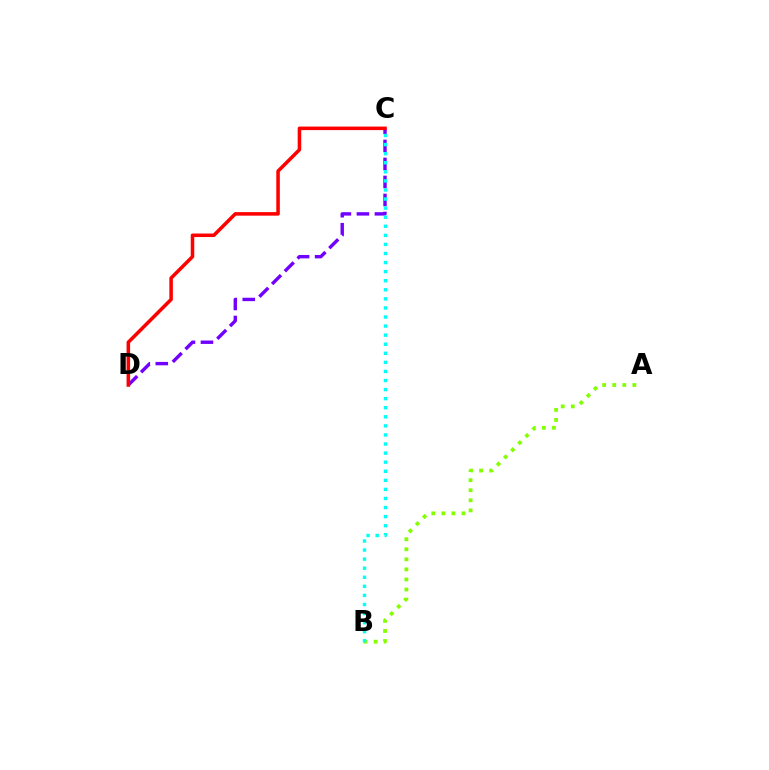{('A', 'B'): [{'color': '#84ff00', 'line_style': 'dotted', 'thickness': 2.73}], ('C', 'D'): [{'color': '#7200ff', 'line_style': 'dashed', 'thickness': 2.45}, {'color': '#ff0000', 'line_style': 'solid', 'thickness': 2.55}], ('B', 'C'): [{'color': '#00fff6', 'line_style': 'dotted', 'thickness': 2.47}]}